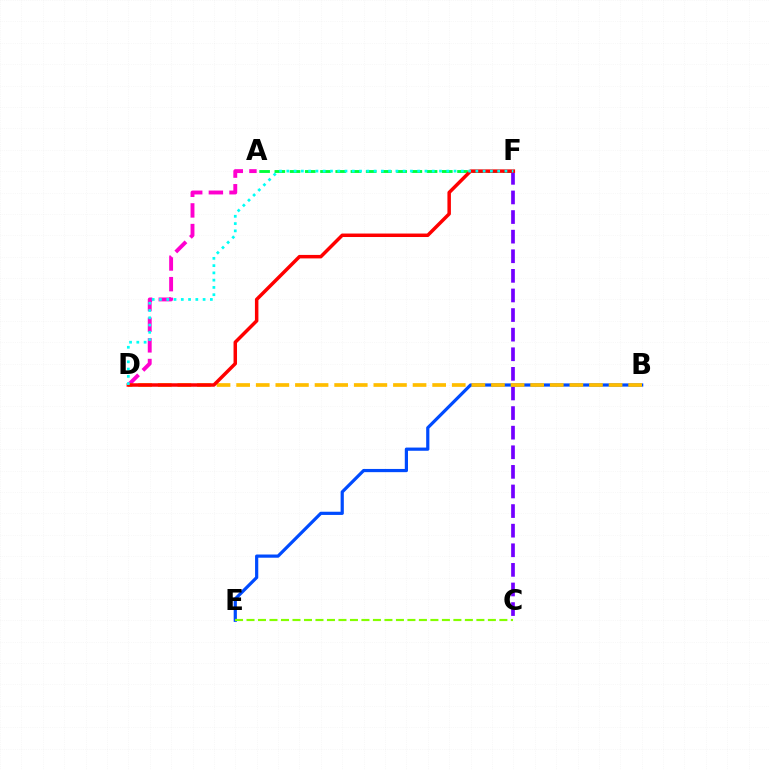{('A', 'F'): [{'color': '#00ff39', 'line_style': 'dashed', 'thickness': 2.07}], ('A', 'D'): [{'color': '#ff00cf', 'line_style': 'dashed', 'thickness': 2.8}], ('C', 'F'): [{'color': '#7200ff', 'line_style': 'dashed', 'thickness': 2.66}], ('B', 'E'): [{'color': '#004bff', 'line_style': 'solid', 'thickness': 2.31}], ('B', 'D'): [{'color': '#ffbd00', 'line_style': 'dashed', 'thickness': 2.66}], ('D', 'F'): [{'color': '#ff0000', 'line_style': 'solid', 'thickness': 2.51}, {'color': '#00fff6', 'line_style': 'dotted', 'thickness': 1.98}], ('C', 'E'): [{'color': '#84ff00', 'line_style': 'dashed', 'thickness': 1.56}]}